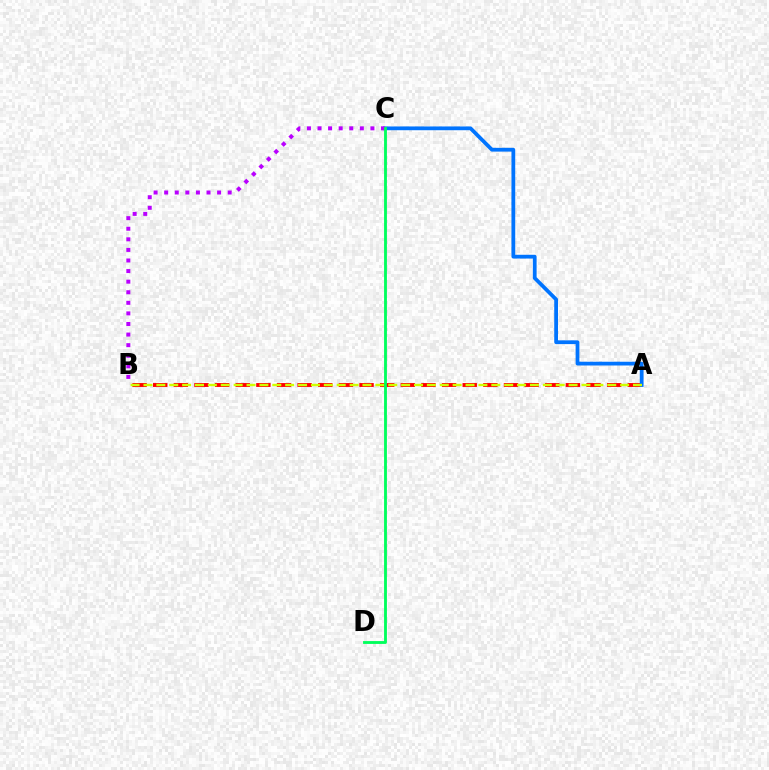{('A', 'B'): [{'color': '#ff0000', 'line_style': 'dashed', 'thickness': 2.8}, {'color': '#d1ff00', 'line_style': 'dashed', 'thickness': 1.75}], ('A', 'C'): [{'color': '#0074ff', 'line_style': 'solid', 'thickness': 2.71}], ('B', 'C'): [{'color': '#b900ff', 'line_style': 'dotted', 'thickness': 2.88}], ('C', 'D'): [{'color': '#00ff5c', 'line_style': 'solid', 'thickness': 2.05}]}